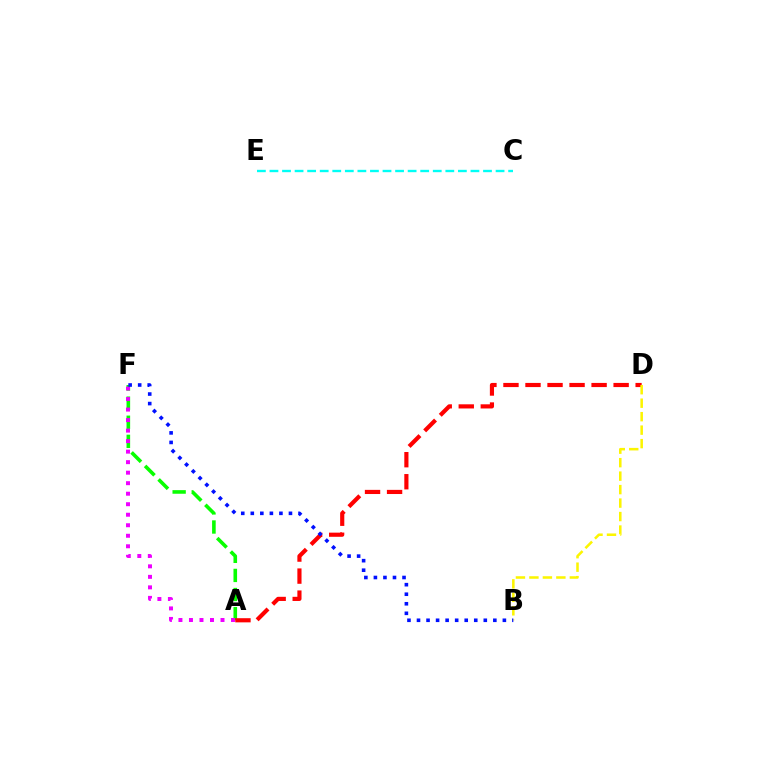{('A', 'F'): [{'color': '#08ff00', 'line_style': 'dashed', 'thickness': 2.59}, {'color': '#ee00ff', 'line_style': 'dotted', 'thickness': 2.86}], ('A', 'D'): [{'color': '#ff0000', 'line_style': 'dashed', 'thickness': 2.99}], ('C', 'E'): [{'color': '#00fff6', 'line_style': 'dashed', 'thickness': 1.71}], ('B', 'D'): [{'color': '#fcf500', 'line_style': 'dashed', 'thickness': 1.83}], ('B', 'F'): [{'color': '#0010ff', 'line_style': 'dotted', 'thickness': 2.59}]}